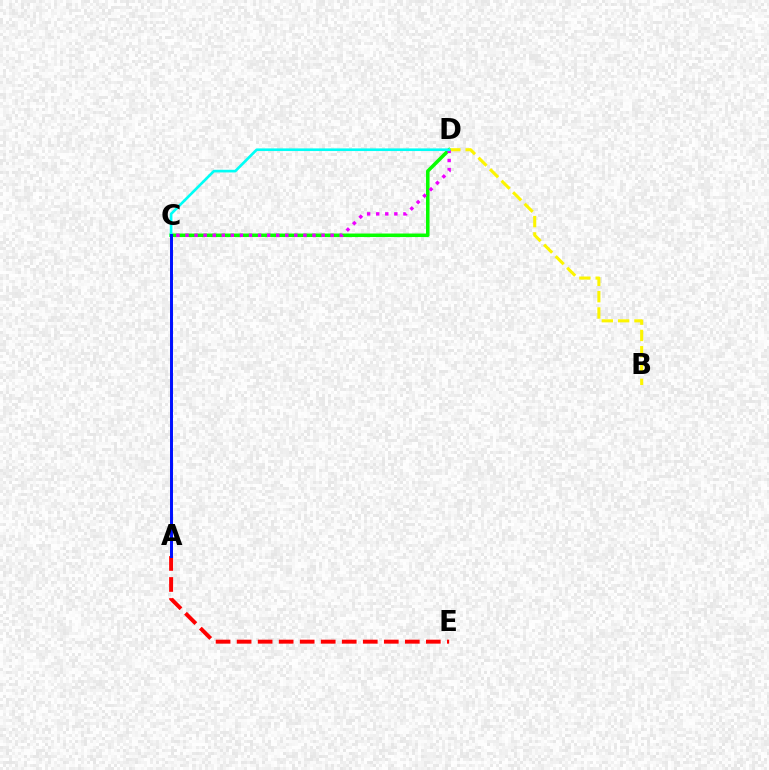{('C', 'D'): [{'color': '#08ff00', 'line_style': 'solid', 'thickness': 2.53}, {'color': '#ee00ff', 'line_style': 'dotted', 'thickness': 2.46}, {'color': '#00fff6', 'line_style': 'solid', 'thickness': 1.91}], ('B', 'D'): [{'color': '#fcf500', 'line_style': 'dashed', 'thickness': 2.22}], ('A', 'E'): [{'color': '#ff0000', 'line_style': 'dashed', 'thickness': 2.86}], ('A', 'C'): [{'color': '#0010ff', 'line_style': 'solid', 'thickness': 2.14}]}